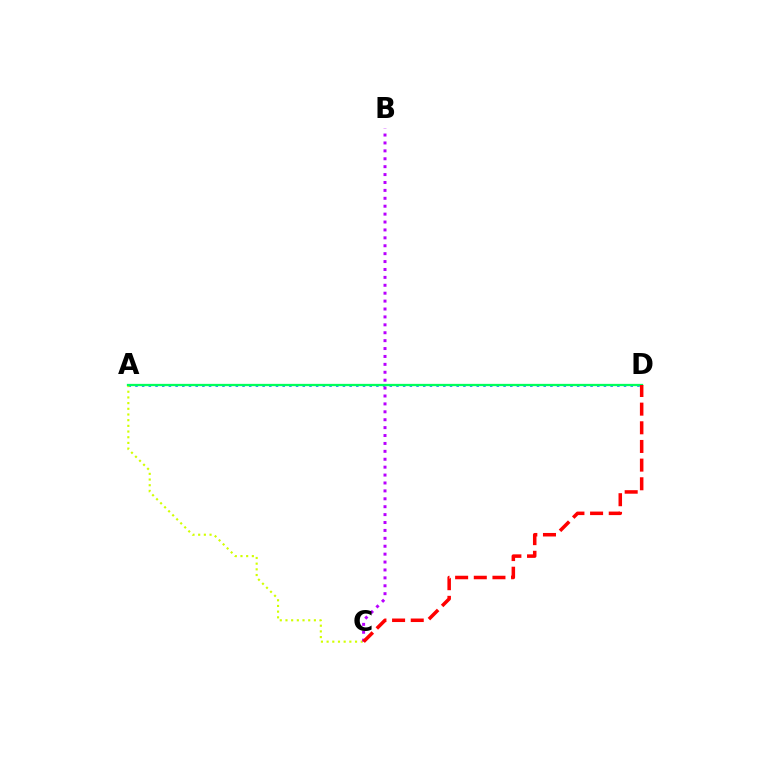{('A', 'D'): [{'color': '#0074ff', 'line_style': 'dotted', 'thickness': 1.82}, {'color': '#00ff5c', 'line_style': 'solid', 'thickness': 1.64}], ('A', 'C'): [{'color': '#d1ff00', 'line_style': 'dotted', 'thickness': 1.54}], ('B', 'C'): [{'color': '#b900ff', 'line_style': 'dotted', 'thickness': 2.15}], ('C', 'D'): [{'color': '#ff0000', 'line_style': 'dashed', 'thickness': 2.53}]}